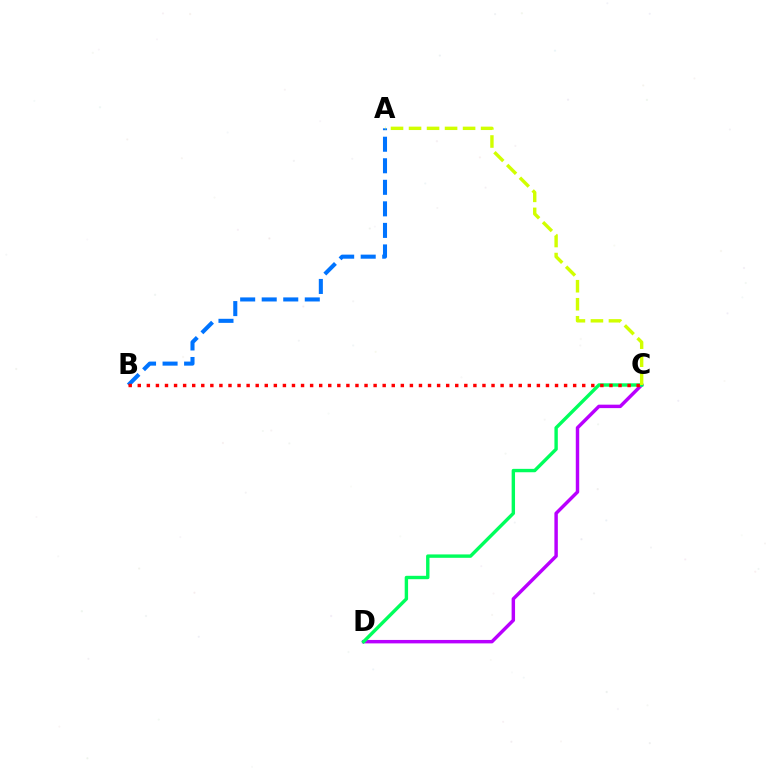{('A', 'B'): [{'color': '#0074ff', 'line_style': 'dashed', 'thickness': 2.93}], ('C', 'D'): [{'color': '#b900ff', 'line_style': 'solid', 'thickness': 2.48}, {'color': '#00ff5c', 'line_style': 'solid', 'thickness': 2.44}], ('B', 'C'): [{'color': '#ff0000', 'line_style': 'dotted', 'thickness': 2.46}], ('A', 'C'): [{'color': '#d1ff00', 'line_style': 'dashed', 'thickness': 2.45}]}